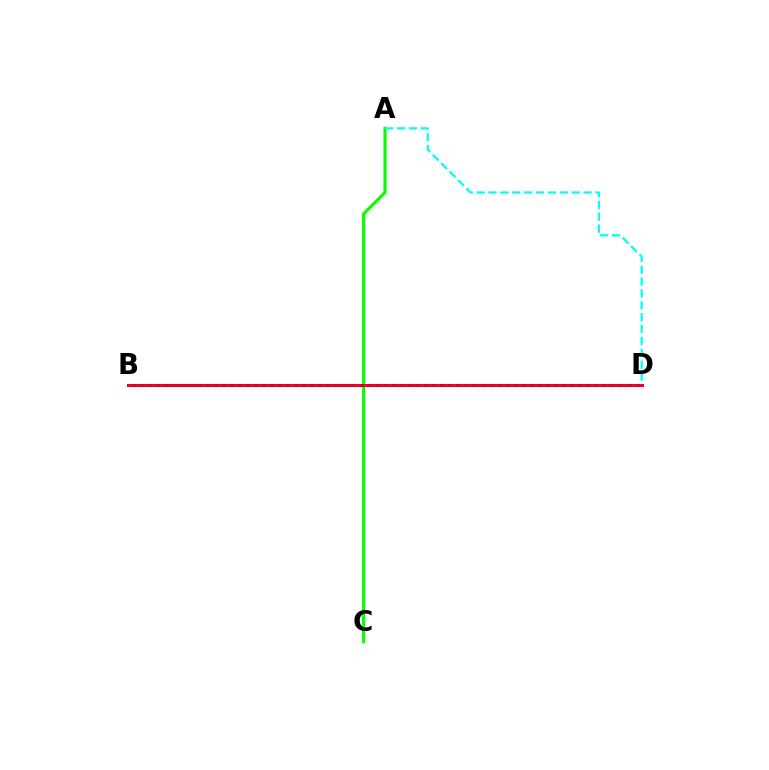{('B', 'D'): [{'color': '#fcf500', 'line_style': 'dotted', 'thickness': 1.83}, {'color': '#0010ff', 'line_style': 'solid', 'thickness': 2.12}, {'color': '#ee00ff', 'line_style': 'dotted', 'thickness': 2.2}, {'color': '#ff0000', 'line_style': 'solid', 'thickness': 1.84}], ('A', 'C'): [{'color': '#08ff00', 'line_style': 'solid', 'thickness': 2.25}], ('A', 'D'): [{'color': '#00fff6', 'line_style': 'dashed', 'thickness': 1.61}]}